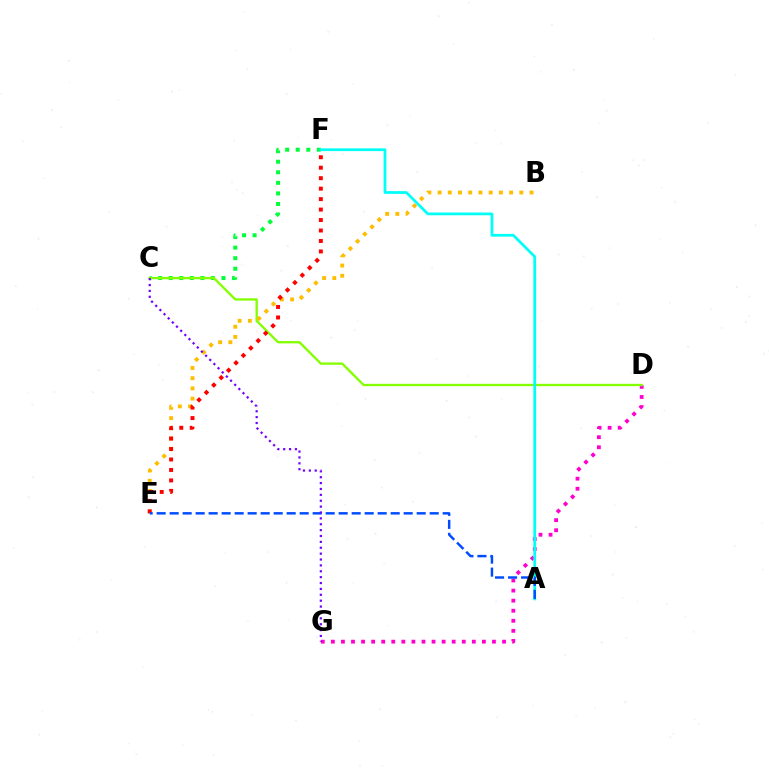{('D', 'G'): [{'color': '#ff00cf', 'line_style': 'dotted', 'thickness': 2.74}], ('C', 'F'): [{'color': '#00ff39', 'line_style': 'dotted', 'thickness': 2.87}], ('C', 'D'): [{'color': '#84ff00', 'line_style': 'solid', 'thickness': 1.68}], ('A', 'F'): [{'color': '#00fff6', 'line_style': 'solid', 'thickness': 1.98}], ('B', 'E'): [{'color': '#ffbd00', 'line_style': 'dotted', 'thickness': 2.78}], ('E', 'F'): [{'color': '#ff0000', 'line_style': 'dotted', 'thickness': 2.84}], ('A', 'E'): [{'color': '#004bff', 'line_style': 'dashed', 'thickness': 1.77}], ('C', 'G'): [{'color': '#7200ff', 'line_style': 'dotted', 'thickness': 1.6}]}